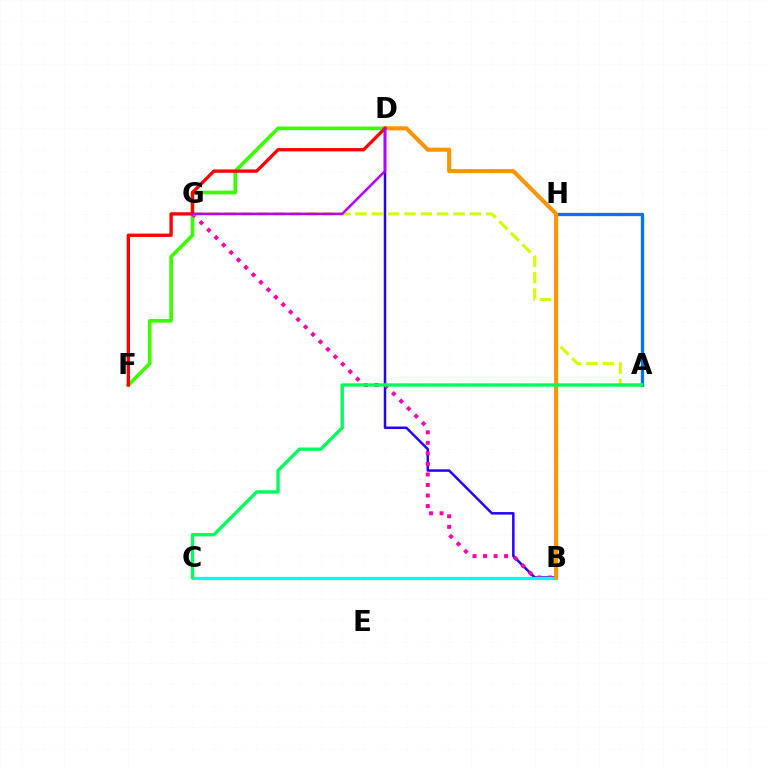{('A', 'H'): [{'color': '#0074ff', 'line_style': 'solid', 'thickness': 2.38}], ('D', 'F'): [{'color': '#3dff00', 'line_style': 'solid', 'thickness': 2.65}, {'color': '#ff0000', 'line_style': 'solid', 'thickness': 2.39}], ('B', 'D'): [{'color': '#2500ff', 'line_style': 'solid', 'thickness': 1.8}, {'color': '#ff9400', 'line_style': 'solid', 'thickness': 2.94}], ('B', 'G'): [{'color': '#ff00ac', 'line_style': 'dotted', 'thickness': 2.86}], ('A', 'G'): [{'color': '#d1ff00', 'line_style': 'dashed', 'thickness': 2.22}], ('B', 'C'): [{'color': '#00fff6', 'line_style': 'solid', 'thickness': 2.31}], ('A', 'C'): [{'color': '#00ff5c', 'line_style': 'solid', 'thickness': 2.41}], ('D', 'G'): [{'color': '#b900ff', 'line_style': 'solid', 'thickness': 1.86}]}